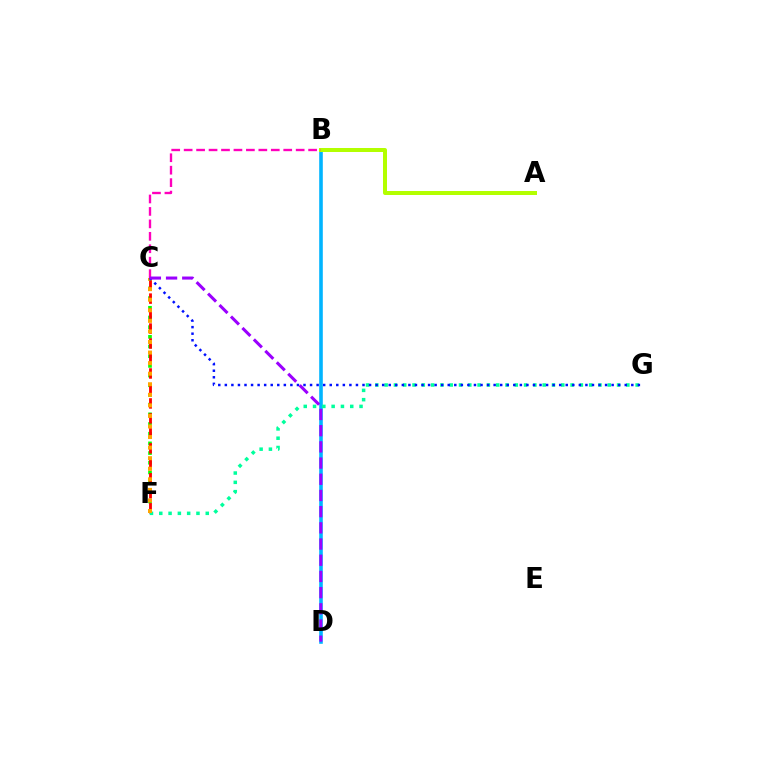{('B', 'D'): [{'color': '#00b5ff', 'line_style': 'solid', 'thickness': 2.59}], ('C', 'F'): [{'color': '#08ff00', 'line_style': 'dotted', 'thickness': 2.63}, {'color': '#ff0000', 'line_style': 'dashed', 'thickness': 2.03}, {'color': '#ffa500', 'line_style': 'dotted', 'thickness': 2.87}], ('A', 'B'): [{'color': '#b3ff00', 'line_style': 'solid', 'thickness': 2.88}], ('F', 'G'): [{'color': '#00ff9d', 'line_style': 'dotted', 'thickness': 2.53}], ('B', 'C'): [{'color': '#ff00bd', 'line_style': 'dashed', 'thickness': 1.69}], ('C', 'G'): [{'color': '#0010ff', 'line_style': 'dotted', 'thickness': 1.78}], ('C', 'D'): [{'color': '#9b00ff', 'line_style': 'dashed', 'thickness': 2.2}]}